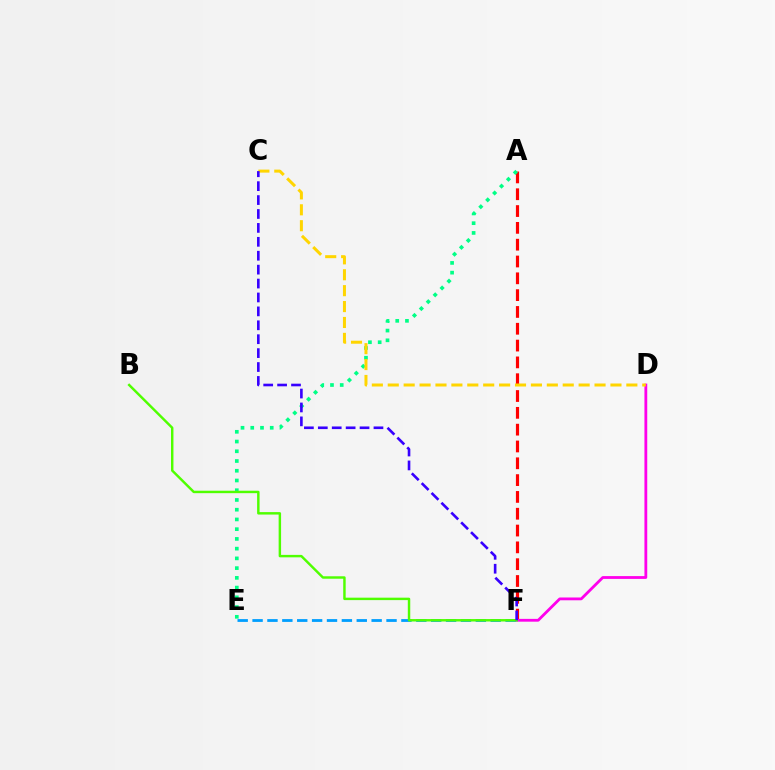{('A', 'F'): [{'color': '#ff0000', 'line_style': 'dashed', 'thickness': 2.28}], ('D', 'F'): [{'color': '#ff00ed', 'line_style': 'solid', 'thickness': 2.02}], ('E', 'F'): [{'color': '#009eff', 'line_style': 'dashed', 'thickness': 2.02}], ('A', 'E'): [{'color': '#00ff86', 'line_style': 'dotted', 'thickness': 2.65}], ('B', 'F'): [{'color': '#4fff00', 'line_style': 'solid', 'thickness': 1.76}], ('C', 'D'): [{'color': '#ffd500', 'line_style': 'dashed', 'thickness': 2.16}], ('C', 'F'): [{'color': '#3700ff', 'line_style': 'dashed', 'thickness': 1.89}]}